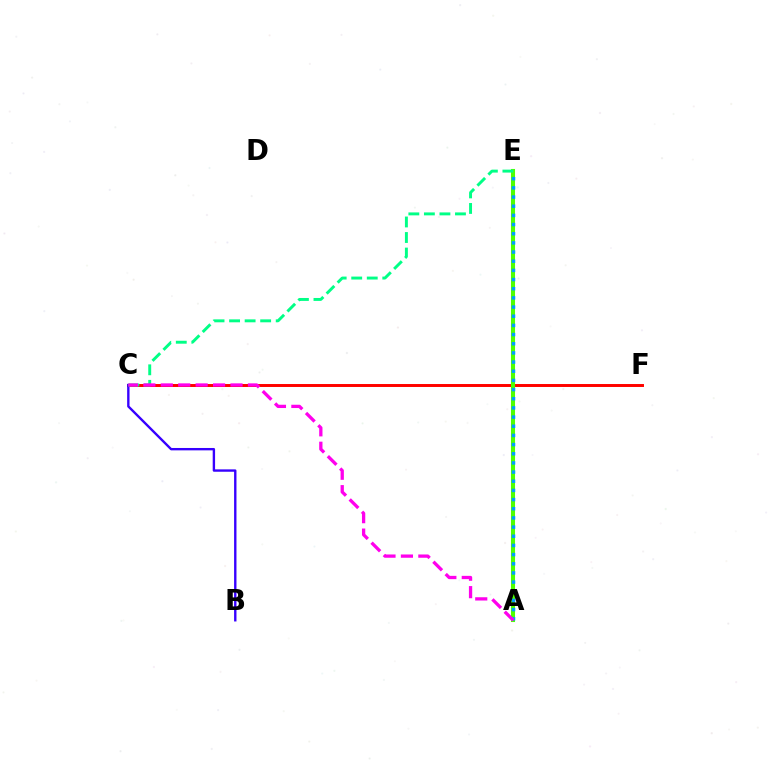{('C', 'F'): [{'color': '#ffd500', 'line_style': 'solid', 'thickness': 1.89}, {'color': '#ff0000', 'line_style': 'solid', 'thickness': 2.11}], ('A', 'E'): [{'color': '#4fff00', 'line_style': 'solid', 'thickness': 2.93}, {'color': '#009eff', 'line_style': 'dotted', 'thickness': 2.49}], ('B', 'C'): [{'color': '#3700ff', 'line_style': 'solid', 'thickness': 1.71}], ('C', 'E'): [{'color': '#00ff86', 'line_style': 'dashed', 'thickness': 2.11}], ('A', 'C'): [{'color': '#ff00ed', 'line_style': 'dashed', 'thickness': 2.37}]}